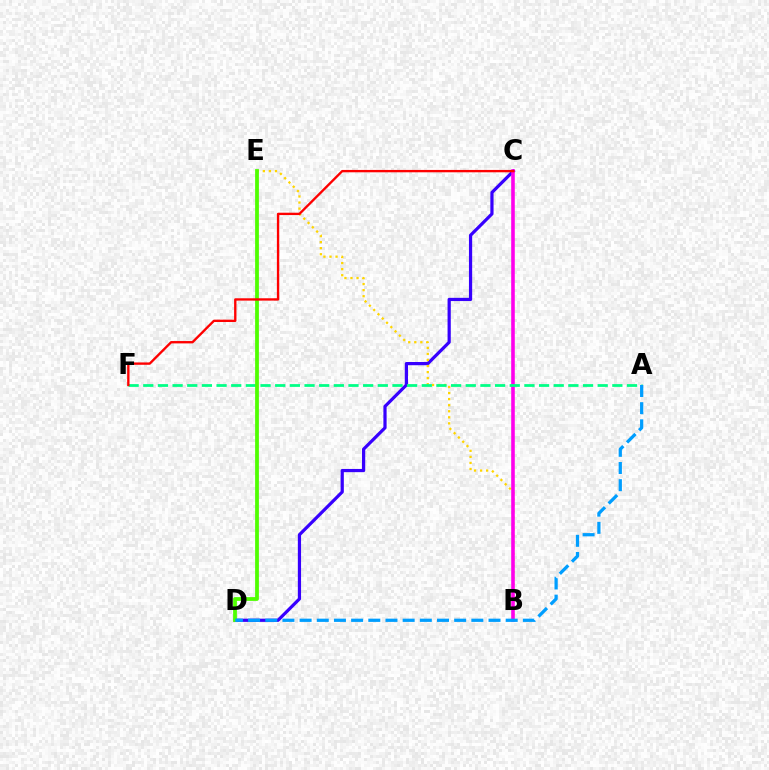{('C', 'D'): [{'color': '#3700ff', 'line_style': 'solid', 'thickness': 2.31}], ('B', 'E'): [{'color': '#ffd500', 'line_style': 'dotted', 'thickness': 1.64}], ('B', 'C'): [{'color': '#ff00ed', 'line_style': 'solid', 'thickness': 2.58}], ('A', 'F'): [{'color': '#00ff86', 'line_style': 'dashed', 'thickness': 1.99}], ('D', 'E'): [{'color': '#4fff00', 'line_style': 'solid', 'thickness': 2.71}], ('C', 'F'): [{'color': '#ff0000', 'line_style': 'solid', 'thickness': 1.69}], ('A', 'D'): [{'color': '#009eff', 'line_style': 'dashed', 'thickness': 2.33}]}